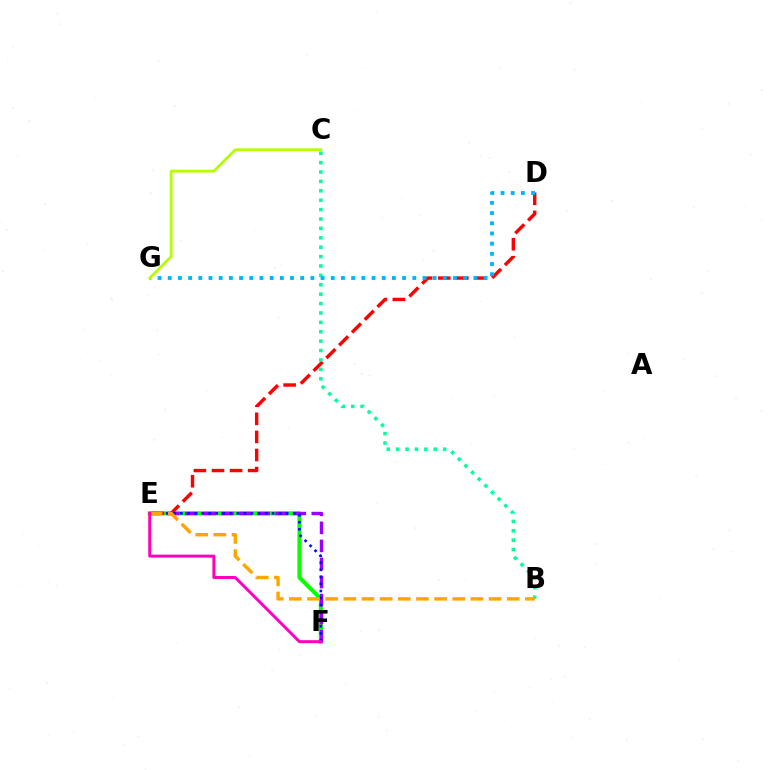{('E', 'F'): [{'color': '#08ff00', 'line_style': 'solid', 'thickness': 2.94}, {'color': '#9b00ff', 'line_style': 'dashed', 'thickness': 2.45}, {'color': '#0010ff', 'line_style': 'dotted', 'thickness': 1.92}, {'color': '#ff00bd', 'line_style': 'solid', 'thickness': 2.15}], ('D', 'E'): [{'color': '#ff0000', 'line_style': 'dashed', 'thickness': 2.46}], ('B', 'C'): [{'color': '#00ff9d', 'line_style': 'dotted', 'thickness': 2.55}], ('D', 'G'): [{'color': '#00b5ff', 'line_style': 'dotted', 'thickness': 2.77}], ('B', 'E'): [{'color': '#ffa500', 'line_style': 'dashed', 'thickness': 2.47}], ('C', 'G'): [{'color': '#b3ff00', 'line_style': 'solid', 'thickness': 2.01}]}